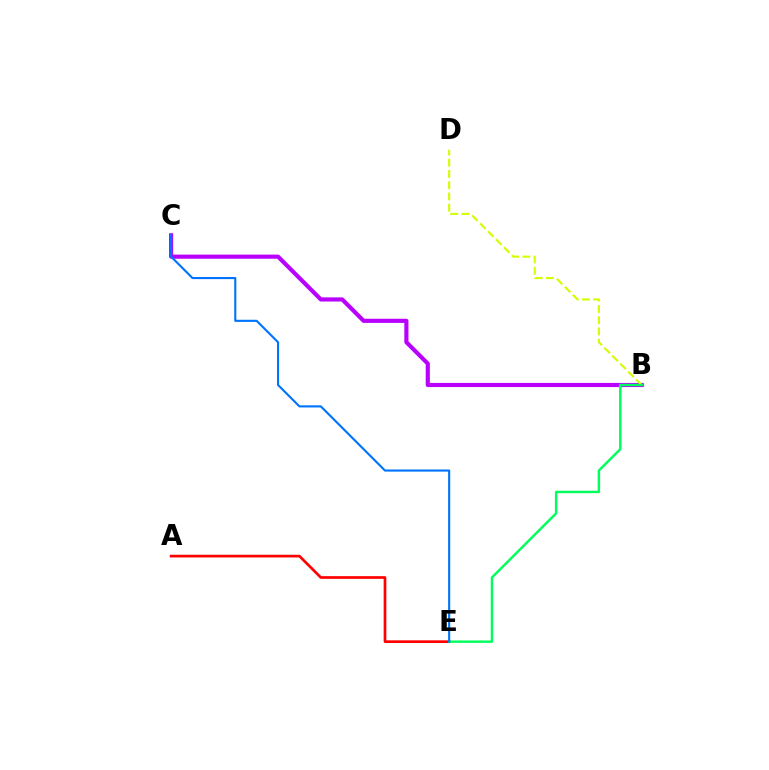{('A', 'E'): [{'color': '#ff0000', 'line_style': 'solid', 'thickness': 1.94}], ('B', 'C'): [{'color': '#b900ff', 'line_style': 'solid', 'thickness': 2.98}], ('B', 'D'): [{'color': '#d1ff00', 'line_style': 'dashed', 'thickness': 1.53}], ('B', 'E'): [{'color': '#00ff5c', 'line_style': 'solid', 'thickness': 1.74}], ('C', 'E'): [{'color': '#0074ff', 'line_style': 'solid', 'thickness': 1.53}]}